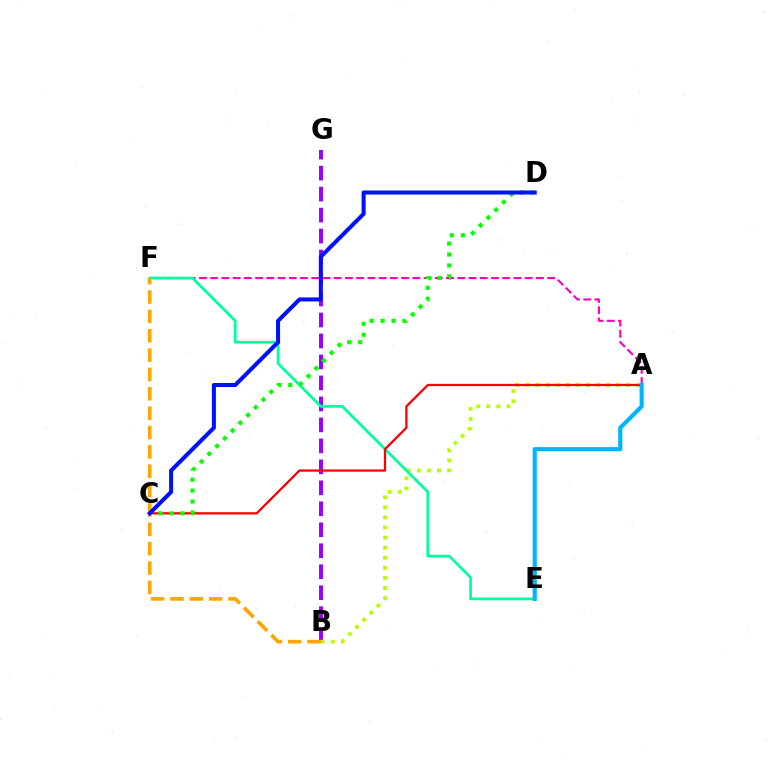{('B', 'G'): [{'color': '#9b00ff', 'line_style': 'dashed', 'thickness': 2.85}], ('A', 'B'): [{'color': '#b3ff00', 'line_style': 'dotted', 'thickness': 2.74}], ('A', 'F'): [{'color': '#ff00bd', 'line_style': 'dashed', 'thickness': 1.53}], ('E', 'F'): [{'color': '#00ff9d', 'line_style': 'solid', 'thickness': 1.95}], ('A', 'C'): [{'color': '#ff0000', 'line_style': 'solid', 'thickness': 1.64}], ('B', 'F'): [{'color': '#ffa500', 'line_style': 'dashed', 'thickness': 2.63}], ('C', 'D'): [{'color': '#08ff00', 'line_style': 'dotted', 'thickness': 2.97}, {'color': '#0010ff', 'line_style': 'solid', 'thickness': 2.9}], ('A', 'E'): [{'color': '#00b5ff', 'line_style': 'solid', 'thickness': 2.99}]}